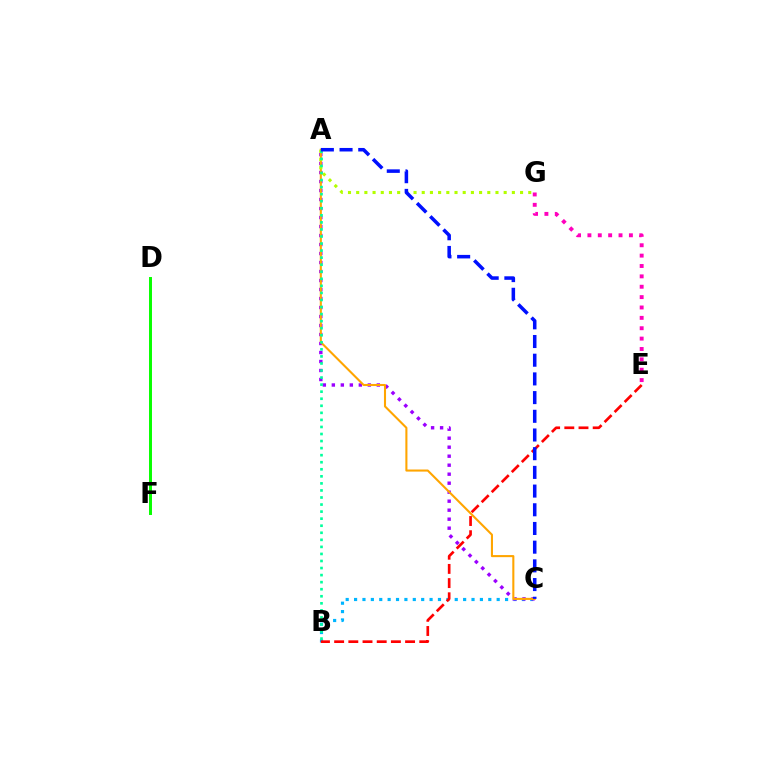{('D', 'F'): [{'color': '#08ff00', 'line_style': 'solid', 'thickness': 2.13}], ('B', 'C'): [{'color': '#00b5ff', 'line_style': 'dotted', 'thickness': 2.28}], ('A', 'C'): [{'color': '#9b00ff', 'line_style': 'dotted', 'thickness': 2.44}, {'color': '#ffa500', 'line_style': 'solid', 'thickness': 1.5}, {'color': '#0010ff', 'line_style': 'dashed', 'thickness': 2.54}], ('B', 'E'): [{'color': '#ff0000', 'line_style': 'dashed', 'thickness': 1.93}], ('A', 'G'): [{'color': '#b3ff00', 'line_style': 'dotted', 'thickness': 2.23}], ('E', 'G'): [{'color': '#ff00bd', 'line_style': 'dotted', 'thickness': 2.82}], ('A', 'B'): [{'color': '#00ff9d', 'line_style': 'dotted', 'thickness': 1.92}]}